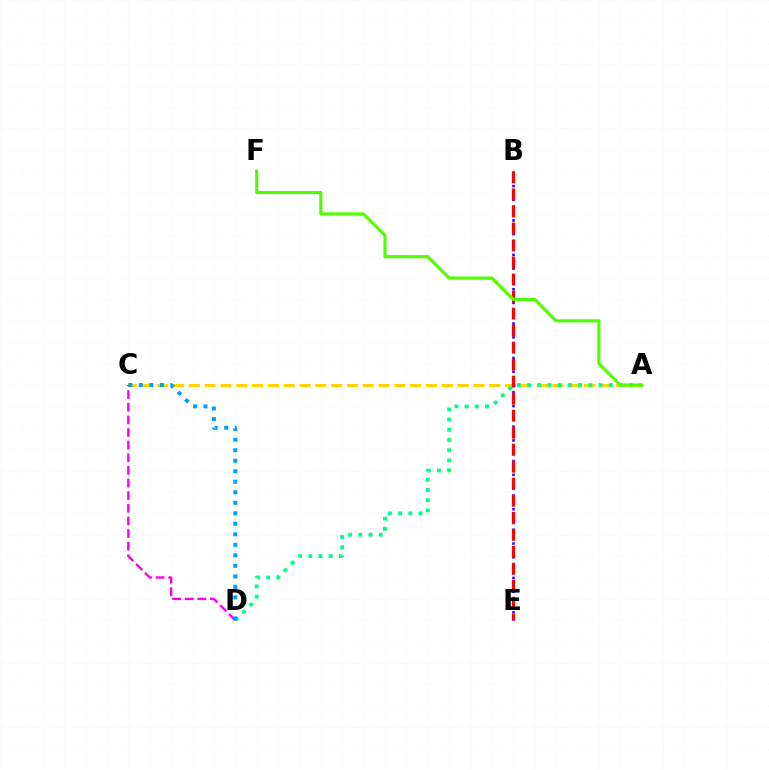{('B', 'E'): [{'color': '#3700ff', 'line_style': 'dotted', 'thickness': 1.87}, {'color': '#ff0000', 'line_style': 'dashed', 'thickness': 2.31}], ('A', 'C'): [{'color': '#ffd500', 'line_style': 'dashed', 'thickness': 2.15}], ('C', 'D'): [{'color': '#ff00ed', 'line_style': 'dashed', 'thickness': 1.72}, {'color': '#009eff', 'line_style': 'dotted', 'thickness': 2.86}], ('A', 'D'): [{'color': '#00ff86', 'line_style': 'dotted', 'thickness': 2.77}], ('A', 'F'): [{'color': '#4fff00', 'line_style': 'solid', 'thickness': 2.24}]}